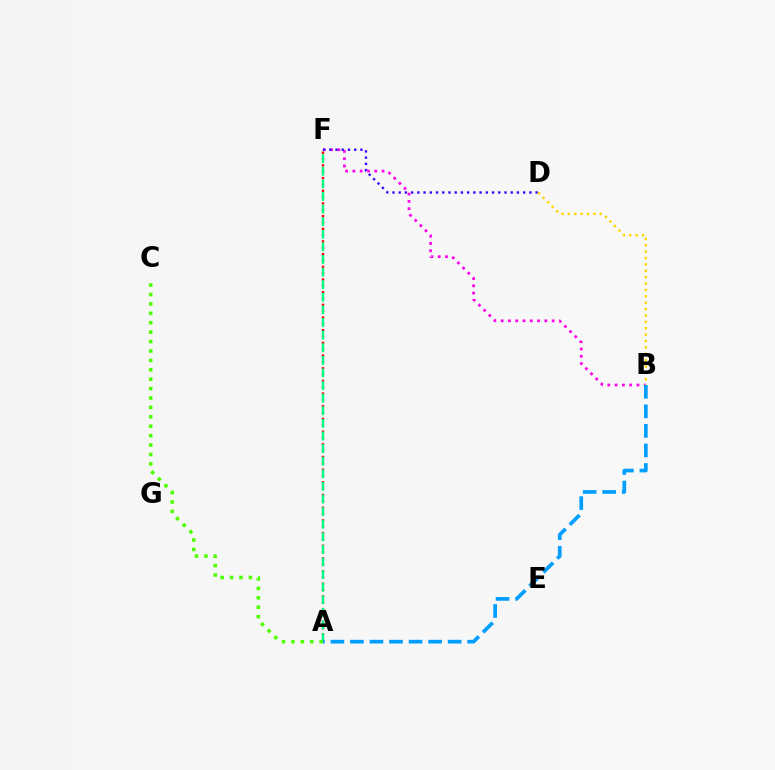{('B', 'F'): [{'color': '#ff00ed', 'line_style': 'dotted', 'thickness': 1.98}], ('A', 'F'): [{'color': '#ff0000', 'line_style': 'dotted', 'thickness': 1.72}, {'color': '#00ff86', 'line_style': 'dashed', 'thickness': 1.71}], ('D', 'F'): [{'color': '#3700ff', 'line_style': 'dotted', 'thickness': 1.69}], ('B', 'D'): [{'color': '#ffd500', 'line_style': 'dotted', 'thickness': 1.73}], ('A', 'C'): [{'color': '#4fff00', 'line_style': 'dotted', 'thickness': 2.56}], ('A', 'B'): [{'color': '#009eff', 'line_style': 'dashed', 'thickness': 2.65}]}